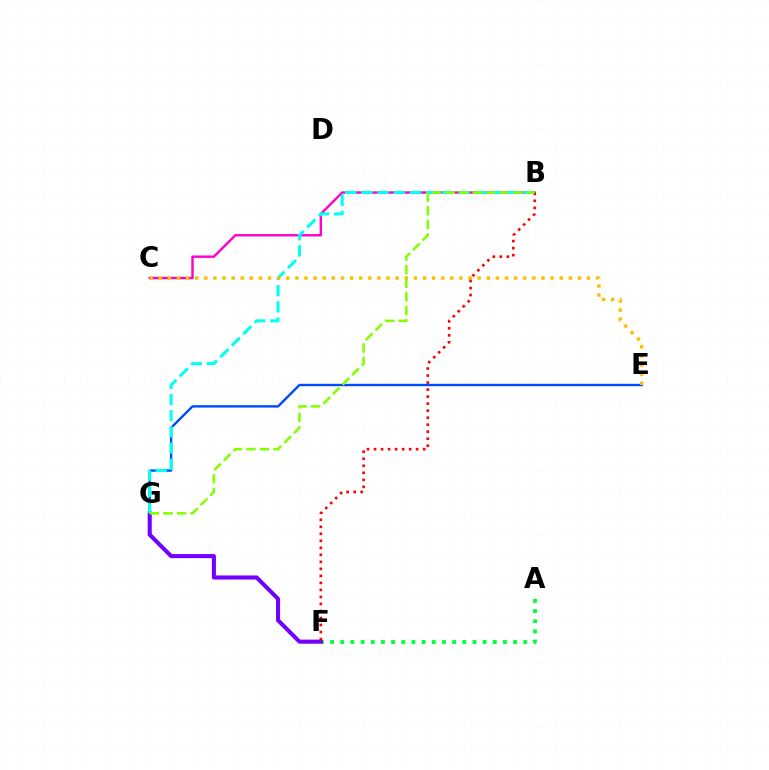{('B', 'C'): [{'color': '#ff00cf', 'line_style': 'solid', 'thickness': 1.73}], ('E', 'G'): [{'color': '#004bff', 'line_style': 'solid', 'thickness': 1.72}], ('A', 'F'): [{'color': '#00ff39', 'line_style': 'dotted', 'thickness': 2.76}], ('F', 'G'): [{'color': '#7200ff', 'line_style': 'solid', 'thickness': 2.94}], ('B', 'G'): [{'color': '#00fff6', 'line_style': 'dashed', 'thickness': 2.2}, {'color': '#84ff00', 'line_style': 'dashed', 'thickness': 1.84}], ('C', 'E'): [{'color': '#ffbd00', 'line_style': 'dotted', 'thickness': 2.48}], ('B', 'F'): [{'color': '#ff0000', 'line_style': 'dotted', 'thickness': 1.91}]}